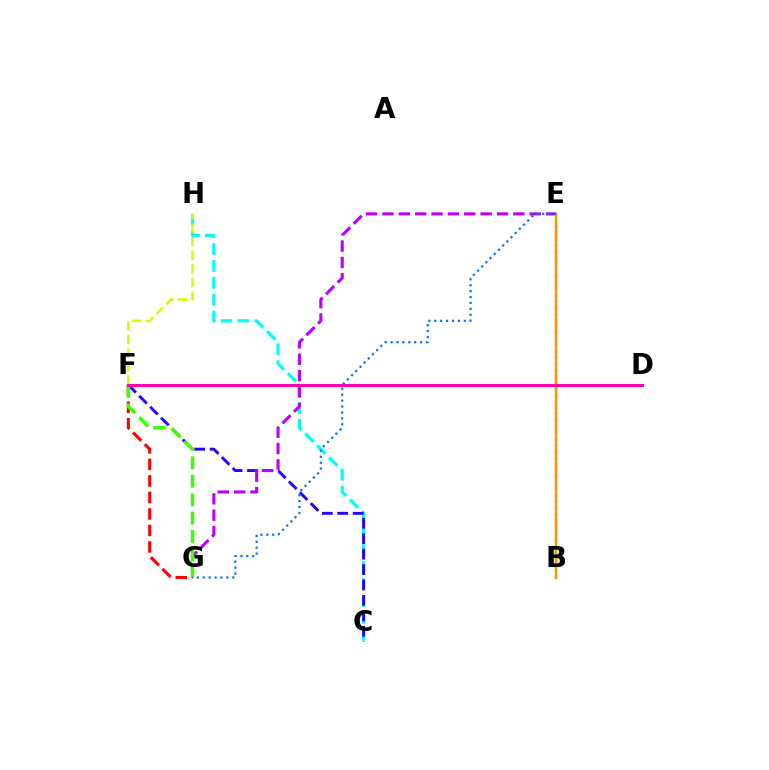{('F', 'G'): [{'color': '#ff0000', 'line_style': 'dashed', 'thickness': 2.24}, {'color': '#3dff00', 'line_style': 'dashed', 'thickness': 2.5}], ('B', 'E'): [{'color': '#00ff5c', 'line_style': 'dotted', 'thickness': 1.7}, {'color': '#ff9400', 'line_style': 'solid', 'thickness': 1.78}], ('C', 'H'): [{'color': '#00fff6', 'line_style': 'dashed', 'thickness': 2.29}], ('F', 'H'): [{'color': '#d1ff00', 'line_style': 'dashed', 'thickness': 1.85}], ('C', 'F'): [{'color': '#2500ff', 'line_style': 'dashed', 'thickness': 2.1}], ('E', 'G'): [{'color': '#b900ff', 'line_style': 'dashed', 'thickness': 2.22}, {'color': '#0074ff', 'line_style': 'dotted', 'thickness': 1.61}], ('D', 'F'): [{'color': '#ff00ac', 'line_style': 'solid', 'thickness': 2.19}]}